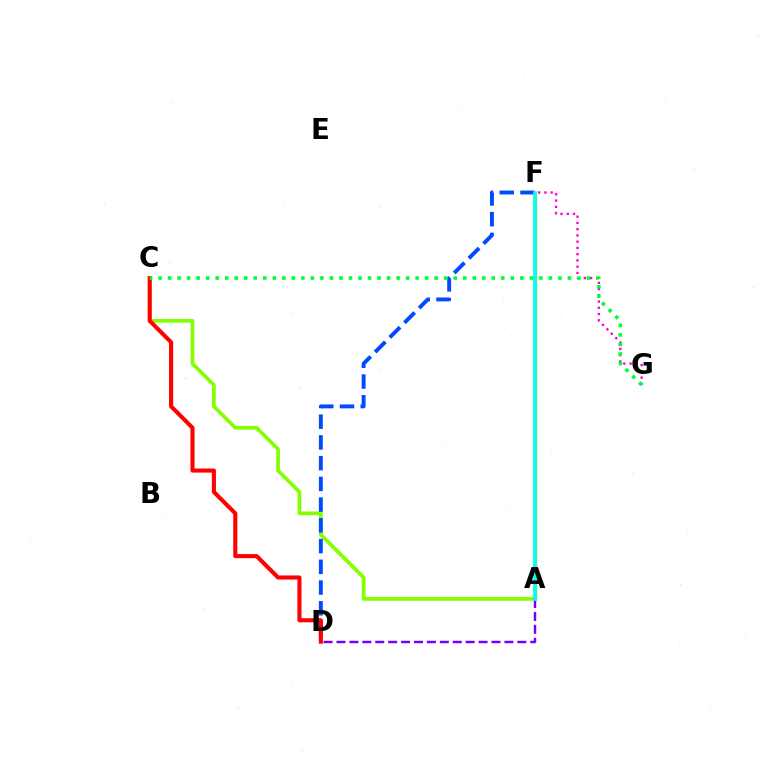{('F', 'G'): [{'color': '#ff00cf', 'line_style': 'dotted', 'thickness': 1.7}], ('A', 'F'): [{'color': '#ffbd00', 'line_style': 'solid', 'thickness': 2.42}, {'color': '#00fff6', 'line_style': 'solid', 'thickness': 2.66}], ('A', 'D'): [{'color': '#7200ff', 'line_style': 'dashed', 'thickness': 1.75}], ('A', 'C'): [{'color': '#84ff00', 'line_style': 'solid', 'thickness': 2.67}], ('D', 'F'): [{'color': '#004bff', 'line_style': 'dashed', 'thickness': 2.82}], ('C', 'D'): [{'color': '#ff0000', 'line_style': 'solid', 'thickness': 2.95}], ('C', 'G'): [{'color': '#00ff39', 'line_style': 'dotted', 'thickness': 2.59}]}